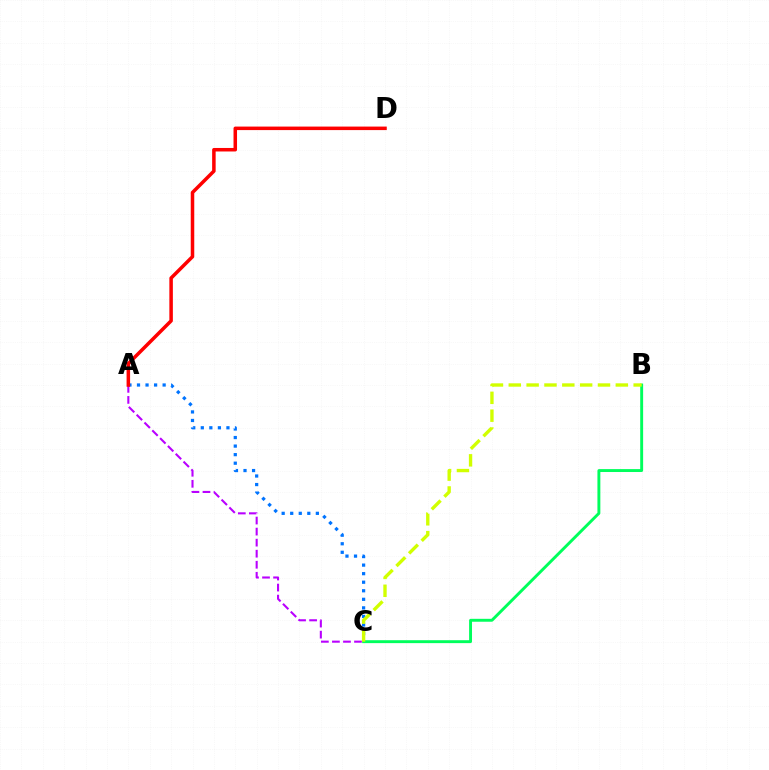{('A', 'C'): [{'color': '#0074ff', 'line_style': 'dotted', 'thickness': 2.32}, {'color': '#b900ff', 'line_style': 'dashed', 'thickness': 1.5}], ('B', 'C'): [{'color': '#00ff5c', 'line_style': 'solid', 'thickness': 2.1}, {'color': '#d1ff00', 'line_style': 'dashed', 'thickness': 2.42}], ('A', 'D'): [{'color': '#ff0000', 'line_style': 'solid', 'thickness': 2.53}]}